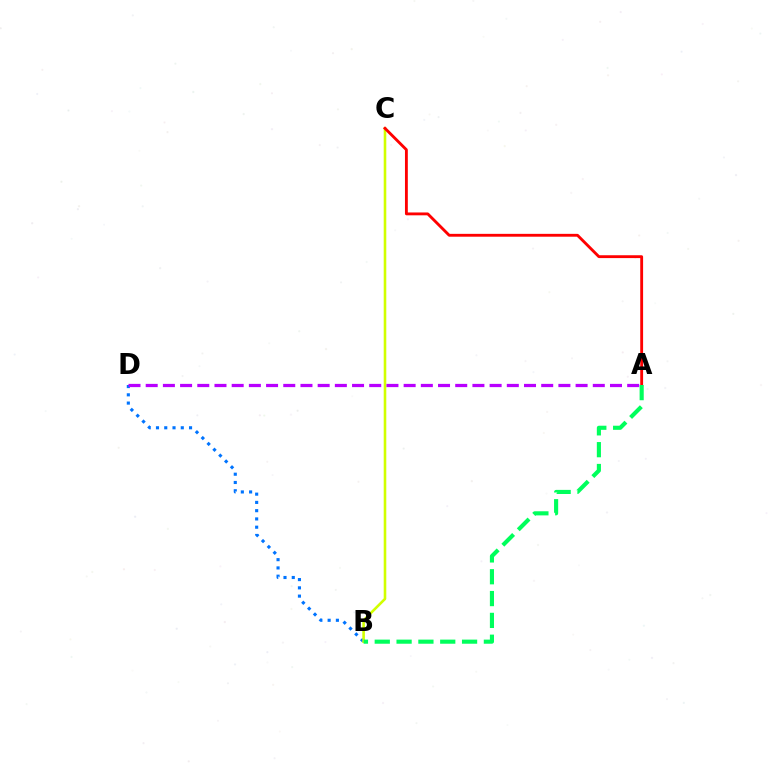{('B', 'D'): [{'color': '#0074ff', 'line_style': 'dotted', 'thickness': 2.25}], ('B', 'C'): [{'color': '#d1ff00', 'line_style': 'solid', 'thickness': 1.87}], ('A', 'D'): [{'color': '#b900ff', 'line_style': 'dashed', 'thickness': 2.34}], ('A', 'C'): [{'color': '#ff0000', 'line_style': 'solid', 'thickness': 2.05}], ('A', 'B'): [{'color': '#00ff5c', 'line_style': 'dashed', 'thickness': 2.96}]}